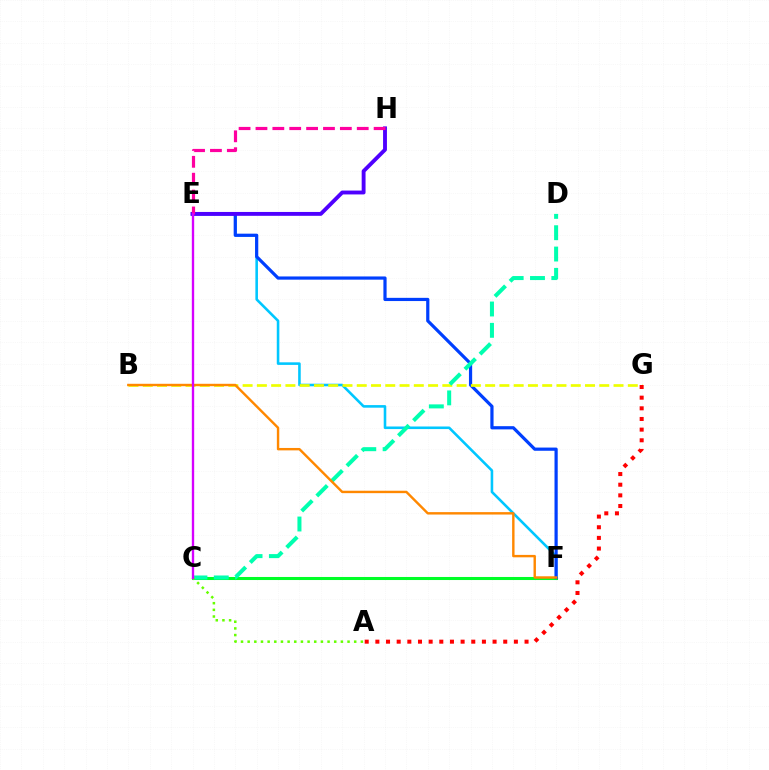{('C', 'F'): [{'color': '#00ff27', 'line_style': 'solid', 'thickness': 2.2}], ('E', 'F'): [{'color': '#00c7ff', 'line_style': 'solid', 'thickness': 1.86}, {'color': '#003fff', 'line_style': 'solid', 'thickness': 2.31}], ('B', 'G'): [{'color': '#eeff00', 'line_style': 'dashed', 'thickness': 1.94}], ('E', 'H'): [{'color': '#4f00ff', 'line_style': 'solid', 'thickness': 2.79}, {'color': '#ff00a0', 'line_style': 'dashed', 'thickness': 2.29}], ('A', 'G'): [{'color': '#ff0000', 'line_style': 'dotted', 'thickness': 2.9}], ('C', 'D'): [{'color': '#00ffaf', 'line_style': 'dashed', 'thickness': 2.9}], ('A', 'C'): [{'color': '#66ff00', 'line_style': 'dotted', 'thickness': 1.81}], ('B', 'F'): [{'color': '#ff8800', 'line_style': 'solid', 'thickness': 1.74}], ('C', 'E'): [{'color': '#d600ff', 'line_style': 'solid', 'thickness': 1.69}]}